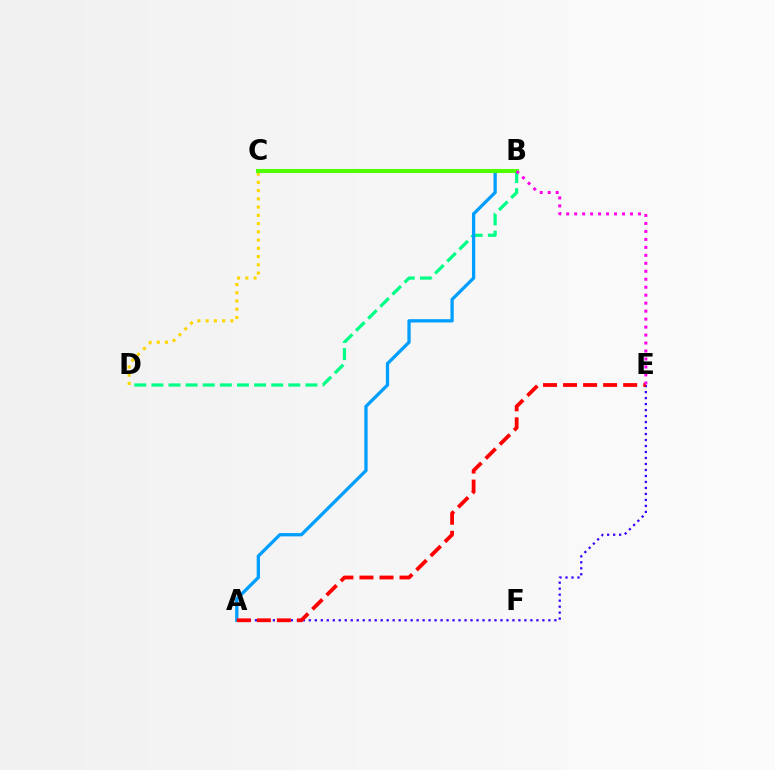{('A', 'E'): [{'color': '#3700ff', 'line_style': 'dotted', 'thickness': 1.63}, {'color': '#ff0000', 'line_style': 'dashed', 'thickness': 2.72}], ('B', 'D'): [{'color': '#00ff86', 'line_style': 'dashed', 'thickness': 2.32}], ('A', 'B'): [{'color': '#009eff', 'line_style': 'solid', 'thickness': 2.37}], ('C', 'D'): [{'color': '#ffd500', 'line_style': 'dotted', 'thickness': 2.24}], ('B', 'C'): [{'color': '#4fff00', 'line_style': 'solid', 'thickness': 2.93}], ('B', 'E'): [{'color': '#ff00ed', 'line_style': 'dotted', 'thickness': 2.17}]}